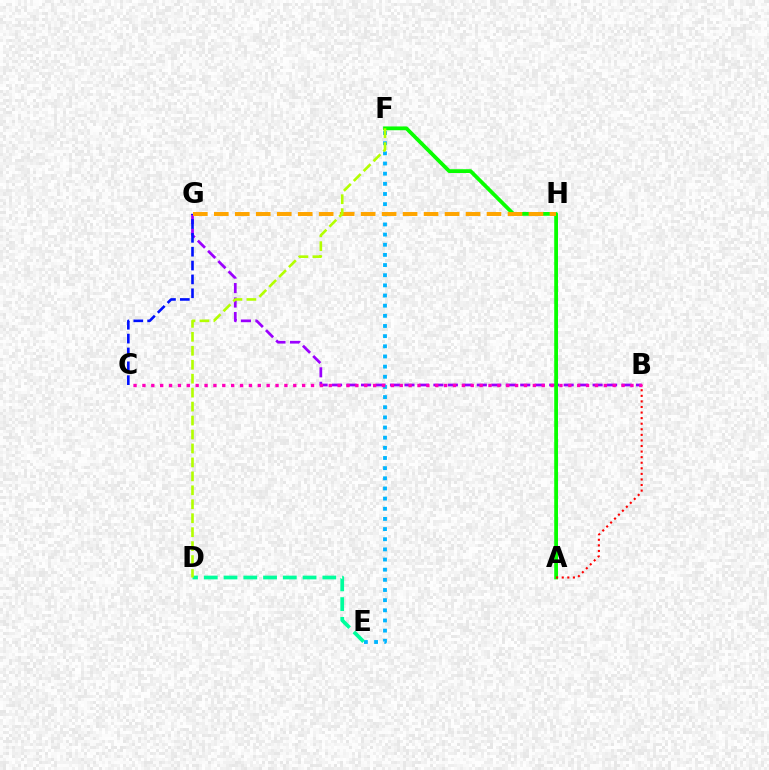{('B', 'G'): [{'color': '#9b00ff', 'line_style': 'dashed', 'thickness': 1.97}], ('E', 'F'): [{'color': '#00b5ff', 'line_style': 'dotted', 'thickness': 2.76}], ('D', 'E'): [{'color': '#00ff9d', 'line_style': 'dashed', 'thickness': 2.68}], ('C', 'G'): [{'color': '#0010ff', 'line_style': 'dashed', 'thickness': 1.88}], ('A', 'F'): [{'color': '#08ff00', 'line_style': 'solid', 'thickness': 2.72}], ('G', 'H'): [{'color': '#ffa500', 'line_style': 'dashed', 'thickness': 2.85}], ('D', 'F'): [{'color': '#b3ff00', 'line_style': 'dashed', 'thickness': 1.9}], ('A', 'B'): [{'color': '#ff0000', 'line_style': 'dotted', 'thickness': 1.51}], ('B', 'C'): [{'color': '#ff00bd', 'line_style': 'dotted', 'thickness': 2.41}]}